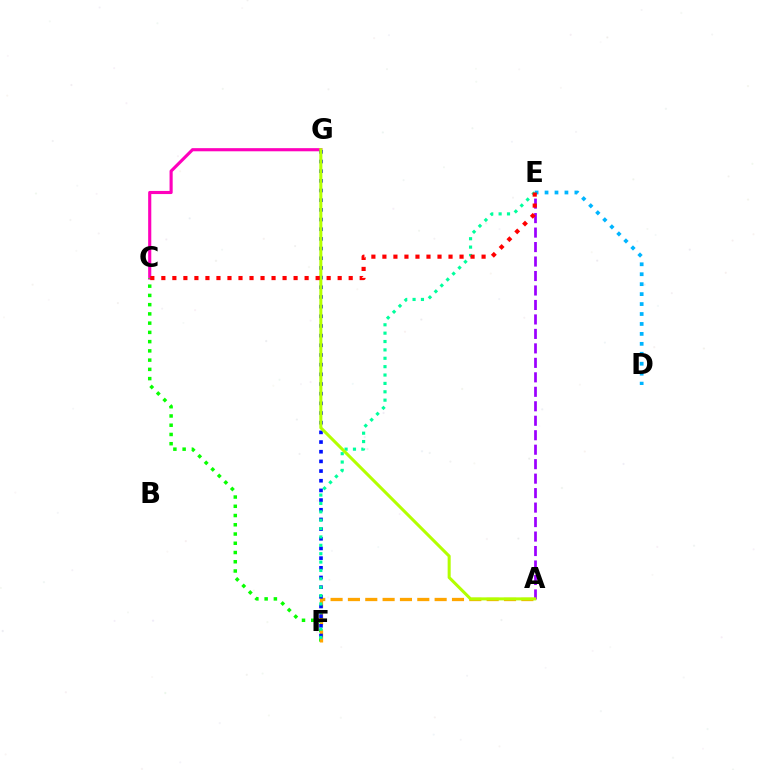{('C', 'G'): [{'color': '#ff00bd', 'line_style': 'solid', 'thickness': 2.25}], ('C', 'F'): [{'color': '#08ff00', 'line_style': 'dotted', 'thickness': 2.51}], ('A', 'F'): [{'color': '#ffa500', 'line_style': 'dashed', 'thickness': 2.36}], ('D', 'E'): [{'color': '#00b5ff', 'line_style': 'dotted', 'thickness': 2.7}], ('A', 'E'): [{'color': '#9b00ff', 'line_style': 'dashed', 'thickness': 1.97}], ('F', 'G'): [{'color': '#0010ff', 'line_style': 'dotted', 'thickness': 2.63}], ('E', 'F'): [{'color': '#00ff9d', 'line_style': 'dotted', 'thickness': 2.28}], ('A', 'G'): [{'color': '#b3ff00', 'line_style': 'solid', 'thickness': 2.19}], ('C', 'E'): [{'color': '#ff0000', 'line_style': 'dotted', 'thickness': 2.99}]}